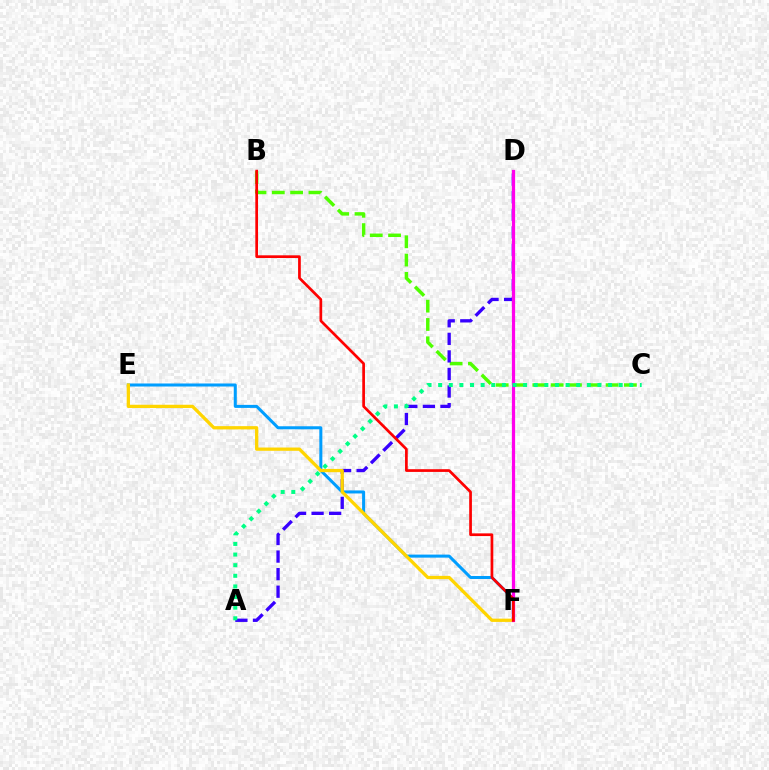{('B', 'C'): [{'color': '#4fff00', 'line_style': 'dashed', 'thickness': 2.49}], ('A', 'D'): [{'color': '#3700ff', 'line_style': 'dashed', 'thickness': 2.39}], ('E', 'F'): [{'color': '#009eff', 'line_style': 'solid', 'thickness': 2.18}, {'color': '#ffd500', 'line_style': 'solid', 'thickness': 2.36}], ('D', 'F'): [{'color': '#ff00ed', 'line_style': 'solid', 'thickness': 2.33}], ('B', 'F'): [{'color': '#ff0000', 'line_style': 'solid', 'thickness': 1.95}], ('A', 'C'): [{'color': '#00ff86', 'line_style': 'dotted', 'thickness': 2.89}]}